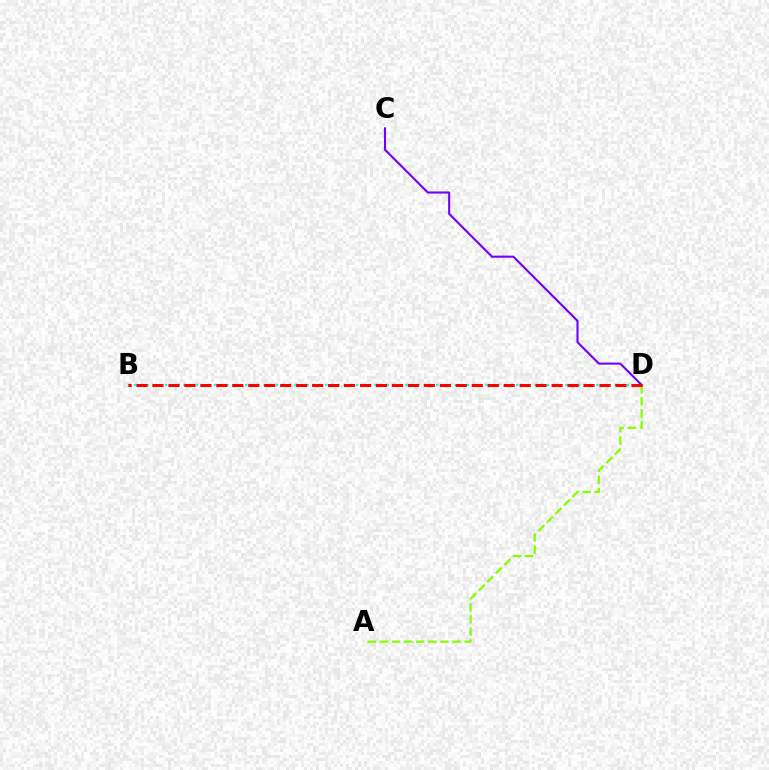{('B', 'D'): [{'color': '#00fff6', 'line_style': 'dotted', 'thickness': 1.67}, {'color': '#ff0000', 'line_style': 'dashed', 'thickness': 2.17}], ('A', 'D'): [{'color': '#84ff00', 'line_style': 'dashed', 'thickness': 1.64}], ('C', 'D'): [{'color': '#7200ff', 'line_style': 'solid', 'thickness': 1.51}]}